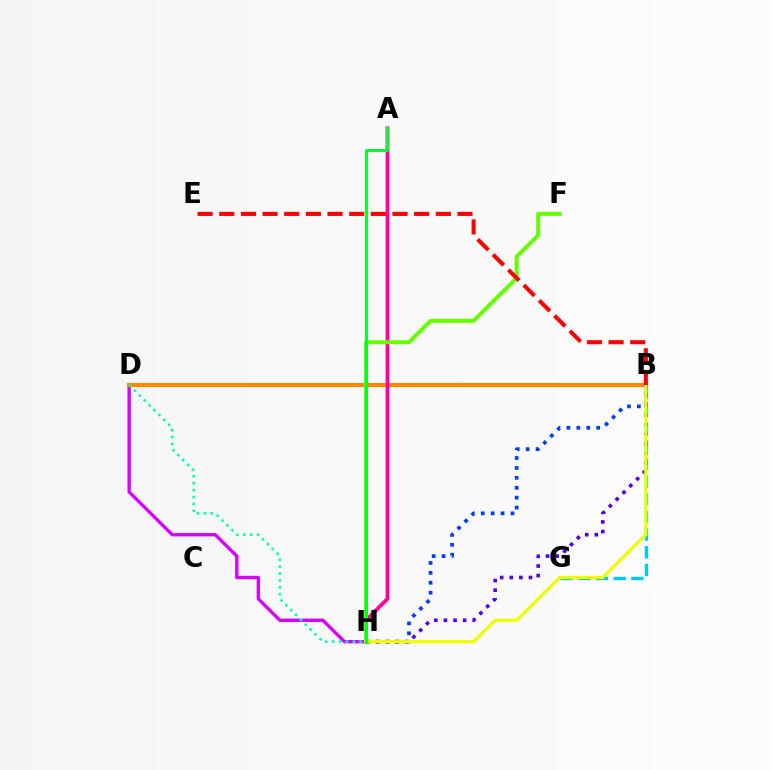{('D', 'H'): [{'color': '#d600ff', 'line_style': 'solid', 'thickness': 2.42}, {'color': '#00ffaf', 'line_style': 'dotted', 'thickness': 1.87}], ('B', 'D'): [{'color': '#ff8800', 'line_style': 'solid', 'thickness': 2.95}], ('A', 'H'): [{'color': '#ff00a0', 'line_style': 'solid', 'thickness': 2.73}, {'color': '#00ff27', 'line_style': 'solid', 'thickness': 2.11}], ('B', 'G'): [{'color': '#00c7ff', 'line_style': 'dashed', 'thickness': 2.4}], ('F', 'H'): [{'color': '#66ff00', 'line_style': 'solid', 'thickness': 2.87}], ('B', 'H'): [{'color': '#4f00ff', 'line_style': 'dotted', 'thickness': 2.61}, {'color': '#003fff', 'line_style': 'dotted', 'thickness': 2.69}, {'color': '#eeff00', 'line_style': 'solid', 'thickness': 2.32}], ('B', 'E'): [{'color': '#ff0000', 'line_style': 'dashed', 'thickness': 2.94}]}